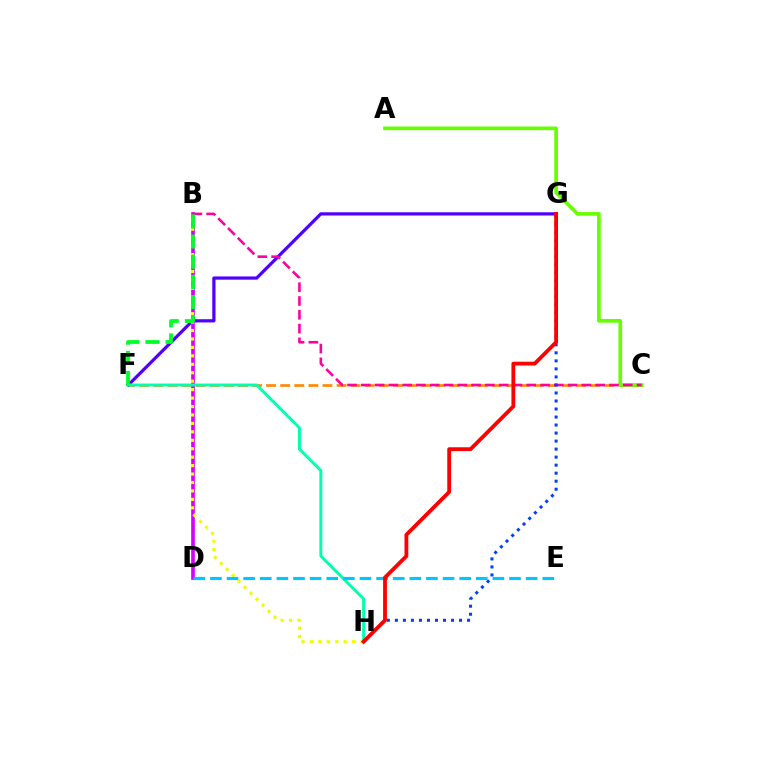{('C', 'F'): [{'color': '#ff8800', 'line_style': 'dashed', 'thickness': 1.91}], ('F', 'G'): [{'color': '#4f00ff', 'line_style': 'solid', 'thickness': 2.32}], ('B', 'D'): [{'color': '#d600ff', 'line_style': 'solid', 'thickness': 2.64}], ('B', 'H'): [{'color': '#eeff00', 'line_style': 'dotted', 'thickness': 2.29}], ('F', 'H'): [{'color': '#00ffaf', 'line_style': 'solid', 'thickness': 2.1}], ('A', 'C'): [{'color': '#66ff00', 'line_style': 'solid', 'thickness': 2.64}], ('B', 'C'): [{'color': '#ff00a0', 'line_style': 'dashed', 'thickness': 1.87}], ('G', 'H'): [{'color': '#003fff', 'line_style': 'dotted', 'thickness': 2.18}, {'color': '#ff0000', 'line_style': 'solid', 'thickness': 2.75}], ('B', 'F'): [{'color': '#00ff27', 'line_style': 'dashed', 'thickness': 2.74}], ('D', 'E'): [{'color': '#00c7ff', 'line_style': 'dashed', 'thickness': 2.26}]}